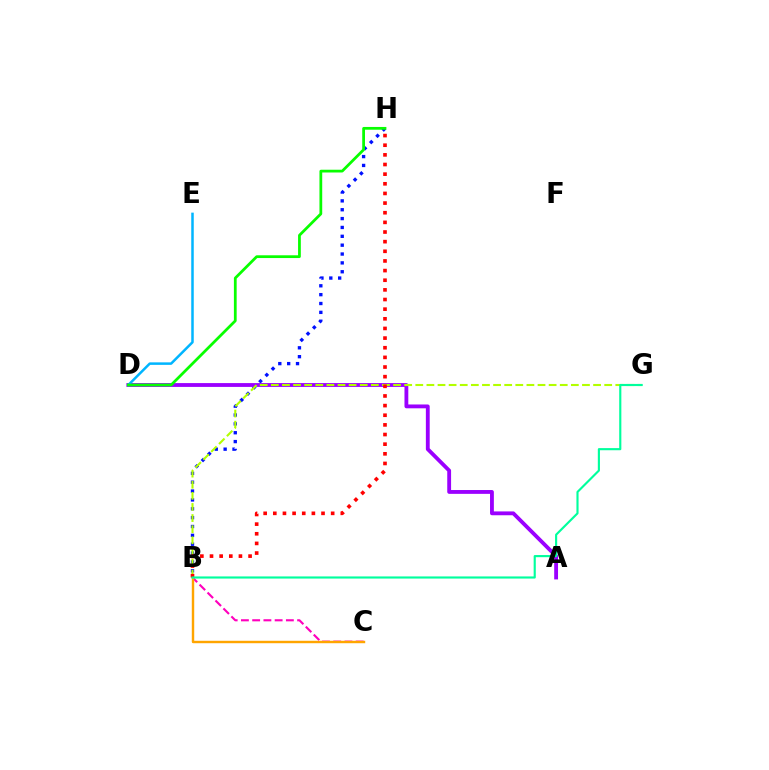{('B', 'H'): [{'color': '#0010ff', 'line_style': 'dotted', 'thickness': 2.41}, {'color': '#ff0000', 'line_style': 'dotted', 'thickness': 2.62}], ('A', 'D'): [{'color': '#9b00ff', 'line_style': 'solid', 'thickness': 2.76}], ('B', 'G'): [{'color': '#b3ff00', 'line_style': 'dashed', 'thickness': 1.51}, {'color': '#00ff9d', 'line_style': 'solid', 'thickness': 1.54}], ('B', 'C'): [{'color': '#ff00bd', 'line_style': 'dashed', 'thickness': 1.53}, {'color': '#ffa500', 'line_style': 'solid', 'thickness': 1.75}], ('D', 'E'): [{'color': '#00b5ff', 'line_style': 'solid', 'thickness': 1.8}], ('D', 'H'): [{'color': '#08ff00', 'line_style': 'solid', 'thickness': 1.99}]}